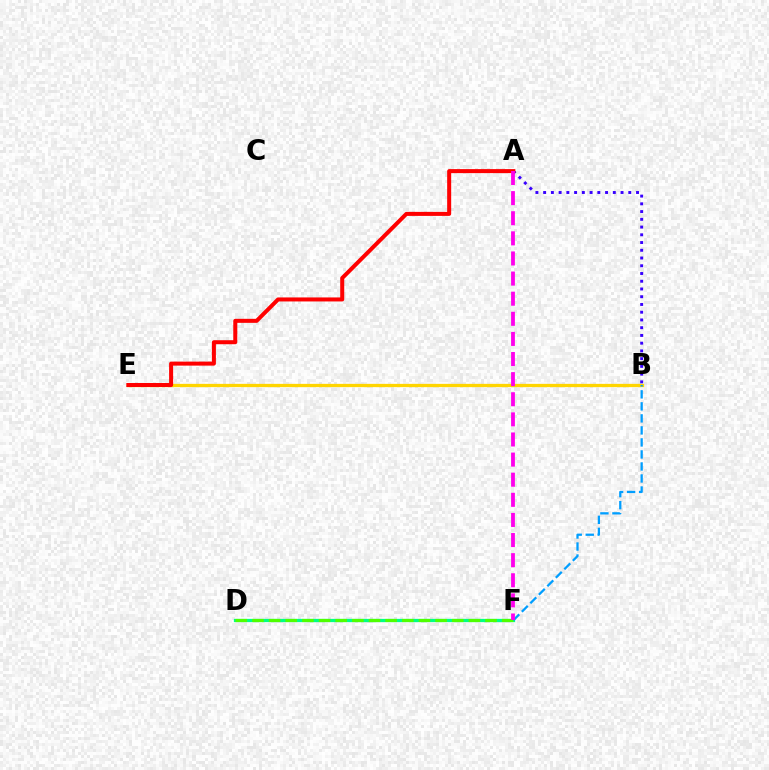{('B', 'E'): [{'color': '#ffd500', 'line_style': 'solid', 'thickness': 2.36}], ('A', 'B'): [{'color': '#3700ff', 'line_style': 'dotted', 'thickness': 2.1}], ('D', 'F'): [{'color': '#00ff86', 'line_style': 'solid', 'thickness': 2.35}, {'color': '#4fff00', 'line_style': 'dashed', 'thickness': 2.26}], ('B', 'F'): [{'color': '#009eff', 'line_style': 'dashed', 'thickness': 1.63}], ('A', 'E'): [{'color': '#ff0000', 'line_style': 'solid', 'thickness': 2.89}], ('A', 'F'): [{'color': '#ff00ed', 'line_style': 'dashed', 'thickness': 2.73}]}